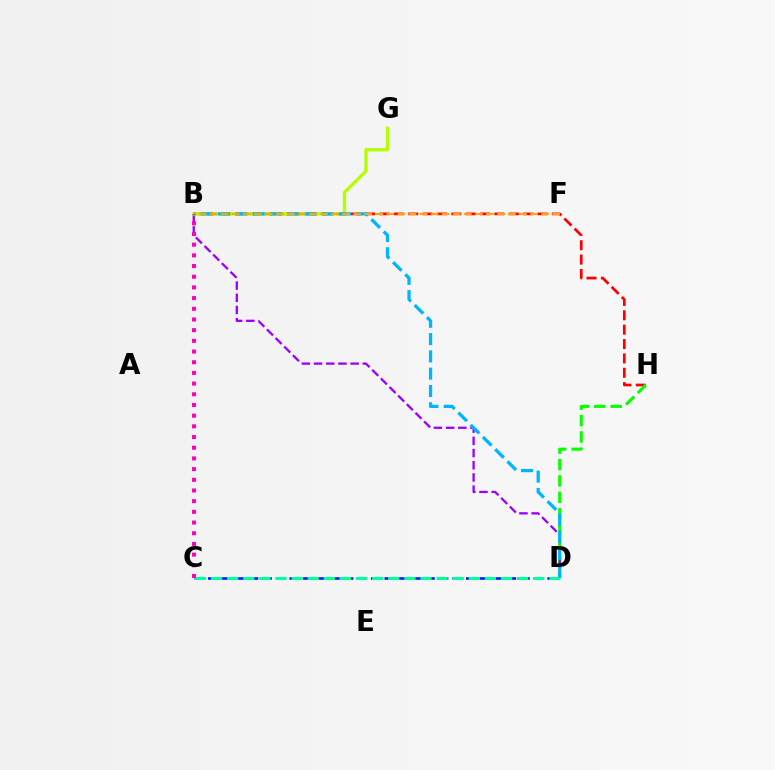{('B', 'H'): [{'color': '#ff0000', 'line_style': 'dashed', 'thickness': 1.95}], ('D', 'H'): [{'color': '#08ff00', 'line_style': 'dashed', 'thickness': 2.22}], ('B', 'D'): [{'color': '#9b00ff', 'line_style': 'dashed', 'thickness': 1.66}, {'color': '#00b5ff', 'line_style': 'dashed', 'thickness': 2.35}], ('C', 'D'): [{'color': '#0010ff', 'line_style': 'dashed', 'thickness': 1.84}, {'color': '#00ff9d', 'line_style': 'dashed', 'thickness': 2.19}], ('B', 'G'): [{'color': '#b3ff00', 'line_style': 'solid', 'thickness': 2.37}], ('B', 'F'): [{'color': '#ffa500', 'line_style': 'dashed', 'thickness': 1.5}], ('B', 'C'): [{'color': '#ff00bd', 'line_style': 'dotted', 'thickness': 2.9}]}